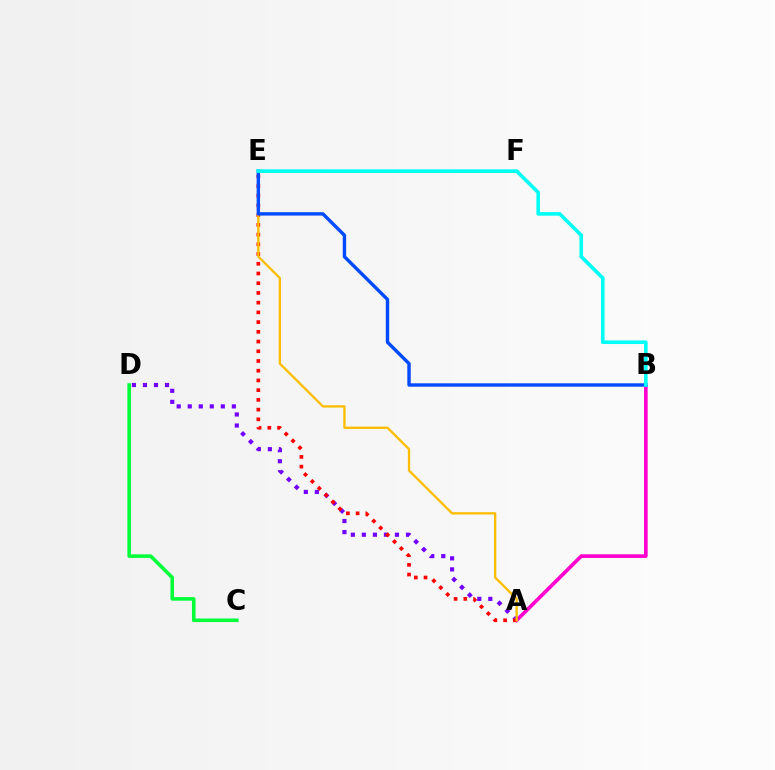{('A', 'D'): [{'color': '#7200ff', 'line_style': 'dotted', 'thickness': 3.0}], ('A', 'B'): [{'color': '#ff00cf', 'line_style': 'solid', 'thickness': 2.62}], ('A', 'E'): [{'color': '#ff0000', 'line_style': 'dotted', 'thickness': 2.64}, {'color': '#ffbd00', 'line_style': 'solid', 'thickness': 1.67}], ('E', 'F'): [{'color': '#84ff00', 'line_style': 'solid', 'thickness': 2.11}], ('B', 'E'): [{'color': '#004bff', 'line_style': 'solid', 'thickness': 2.45}, {'color': '#00fff6', 'line_style': 'solid', 'thickness': 2.6}], ('C', 'D'): [{'color': '#00ff39', 'line_style': 'solid', 'thickness': 2.57}]}